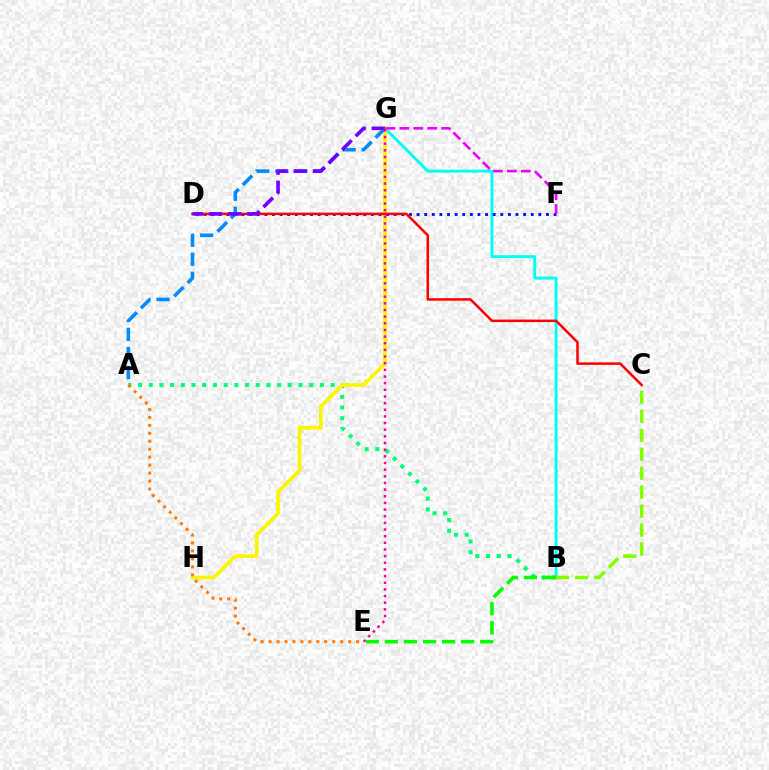{('B', 'G'): [{'color': '#00fff6', 'line_style': 'solid', 'thickness': 2.1}], ('A', 'B'): [{'color': '#00ff74', 'line_style': 'dotted', 'thickness': 2.91}], ('G', 'H'): [{'color': '#fcf500', 'line_style': 'solid', 'thickness': 2.67}], ('D', 'F'): [{'color': '#0010ff', 'line_style': 'dotted', 'thickness': 2.07}], ('F', 'G'): [{'color': '#ee00ff', 'line_style': 'dashed', 'thickness': 1.89}], ('B', 'E'): [{'color': '#08ff00', 'line_style': 'dashed', 'thickness': 2.59}], ('A', 'G'): [{'color': '#008cff', 'line_style': 'dashed', 'thickness': 2.59}], ('C', 'D'): [{'color': '#ff0000', 'line_style': 'solid', 'thickness': 1.81}], ('A', 'E'): [{'color': '#ff7c00', 'line_style': 'dotted', 'thickness': 2.16}], ('D', 'G'): [{'color': '#7200ff', 'line_style': 'dashed', 'thickness': 2.6}], ('E', 'G'): [{'color': '#ff0094', 'line_style': 'dotted', 'thickness': 1.81}], ('B', 'C'): [{'color': '#84ff00', 'line_style': 'dashed', 'thickness': 2.58}]}